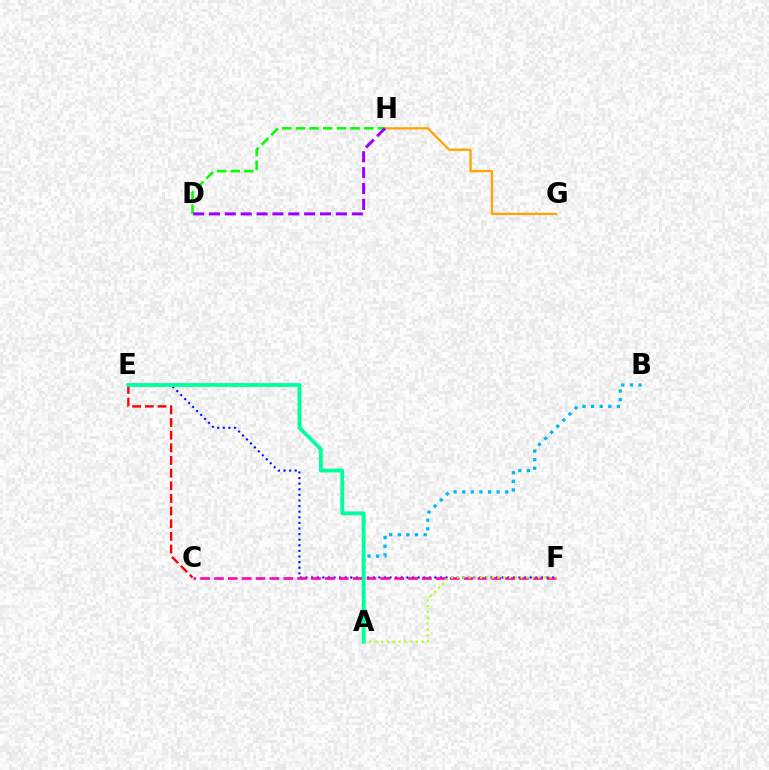{('G', 'H'): [{'color': '#ffa500', 'line_style': 'solid', 'thickness': 1.64}], ('E', 'F'): [{'color': '#0010ff', 'line_style': 'dotted', 'thickness': 1.52}], ('D', 'H'): [{'color': '#08ff00', 'line_style': 'dashed', 'thickness': 1.85}, {'color': '#9b00ff', 'line_style': 'dashed', 'thickness': 2.16}], ('C', 'F'): [{'color': '#ff00bd', 'line_style': 'dashed', 'thickness': 1.88}], ('A', 'B'): [{'color': '#00b5ff', 'line_style': 'dotted', 'thickness': 2.34}], ('A', 'F'): [{'color': '#b3ff00', 'line_style': 'dotted', 'thickness': 1.57}], ('C', 'E'): [{'color': '#ff0000', 'line_style': 'dashed', 'thickness': 1.72}], ('A', 'E'): [{'color': '#00ff9d', 'line_style': 'solid', 'thickness': 2.76}]}